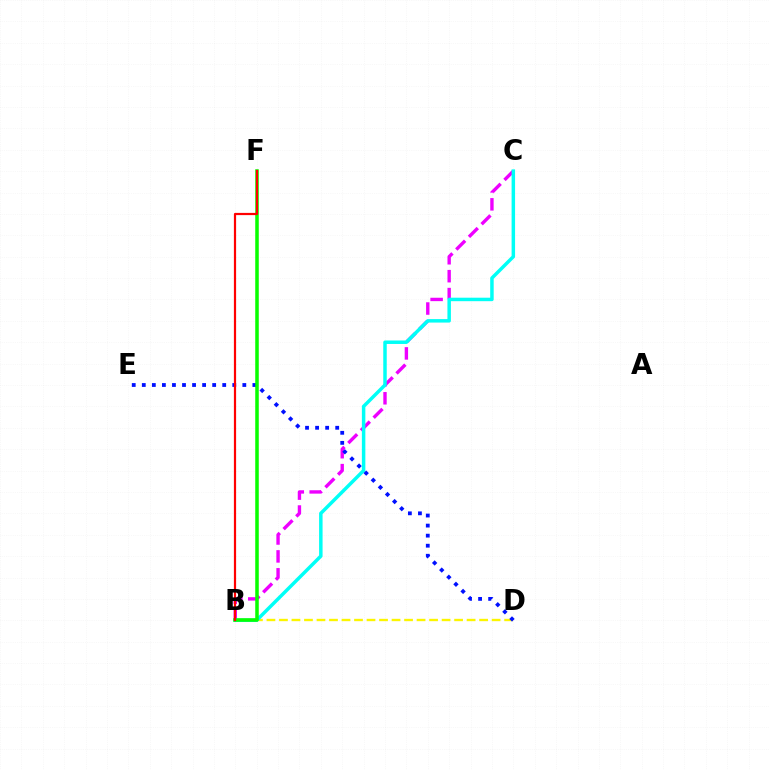{('B', 'C'): [{'color': '#ee00ff', 'line_style': 'dashed', 'thickness': 2.43}, {'color': '#00fff6', 'line_style': 'solid', 'thickness': 2.5}], ('B', 'D'): [{'color': '#fcf500', 'line_style': 'dashed', 'thickness': 1.7}], ('D', 'E'): [{'color': '#0010ff', 'line_style': 'dotted', 'thickness': 2.73}], ('B', 'F'): [{'color': '#08ff00', 'line_style': 'solid', 'thickness': 2.54}, {'color': '#ff0000', 'line_style': 'solid', 'thickness': 1.59}]}